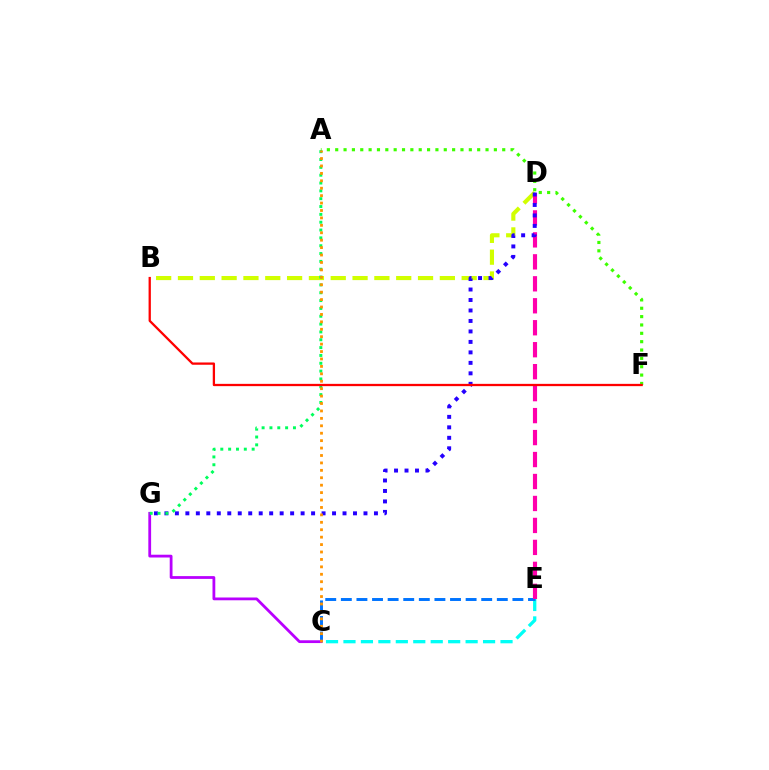{('C', 'E'): [{'color': '#00fff6', 'line_style': 'dashed', 'thickness': 2.37}, {'color': '#0074ff', 'line_style': 'dashed', 'thickness': 2.12}], ('A', 'F'): [{'color': '#3dff00', 'line_style': 'dotted', 'thickness': 2.27}], ('B', 'D'): [{'color': '#d1ff00', 'line_style': 'dashed', 'thickness': 2.96}], ('D', 'E'): [{'color': '#ff00ac', 'line_style': 'dashed', 'thickness': 2.98}], ('D', 'G'): [{'color': '#2500ff', 'line_style': 'dotted', 'thickness': 2.85}], ('C', 'G'): [{'color': '#b900ff', 'line_style': 'solid', 'thickness': 2.01}], ('A', 'G'): [{'color': '#00ff5c', 'line_style': 'dotted', 'thickness': 2.13}], ('B', 'F'): [{'color': '#ff0000', 'line_style': 'solid', 'thickness': 1.65}], ('A', 'C'): [{'color': '#ff9400', 'line_style': 'dotted', 'thickness': 2.02}]}